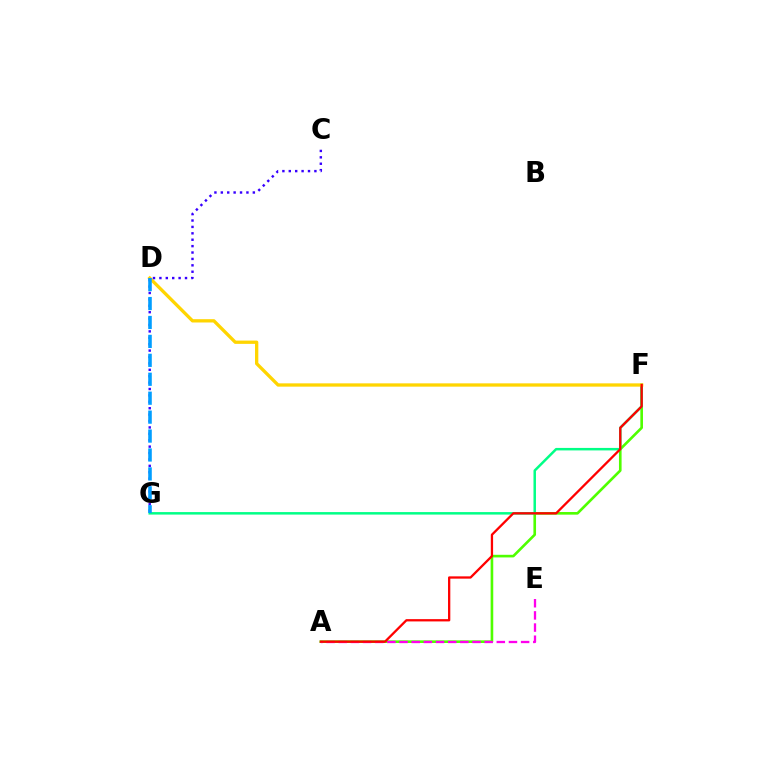{('A', 'F'): [{'color': '#4fff00', 'line_style': 'solid', 'thickness': 1.89}, {'color': '#ff0000', 'line_style': 'solid', 'thickness': 1.65}], ('F', 'G'): [{'color': '#00ff86', 'line_style': 'solid', 'thickness': 1.79}], ('A', 'E'): [{'color': '#ff00ed', 'line_style': 'dashed', 'thickness': 1.65}], ('D', 'F'): [{'color': '#ffd500', 'line_style': 'solid', 'thickness': 2.38}], ('C', 'G'): [{'color': '#3700ff', 'line_style': 'dotted', 'thickness': 1.74}], ('D', 'G'): [{'color': '#009eff', 'line_style': 'dashed', 'thickness': 2.57}]}